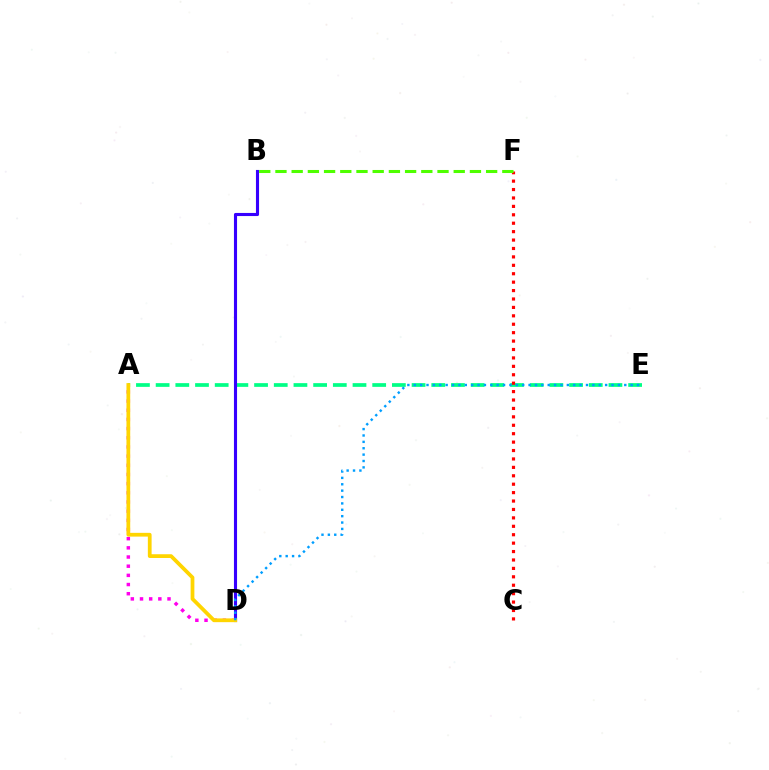{('A', 'E'): [{'color': '#00ff86', 'line_style': 'dashed', 'thickness': 2.67}], ('A', 'D'): [{'color': '#ff00ed', 'line_style': 'dotted', 'thickness': 2.49}, {'color': '#ffd500', 'line_style': 'solid', 'thickness': 2.7}], ('B', 'D'): [{'color': '#3700ff', 'line_style': 'solid', 'thickness': 2.23}], ('D', 'E'): [{'color': '#009eff', 'line_style': 'dotted', 'thickness': 1.73}], ('C', 'F'): [{'color': '#ff0000', 'line_style': 'dotted', 'thickness': 2.29}], ('B', 'F'): [{'color': '#4fff00', 'line_style': 'dashed', 'thickness': 2.2}]}